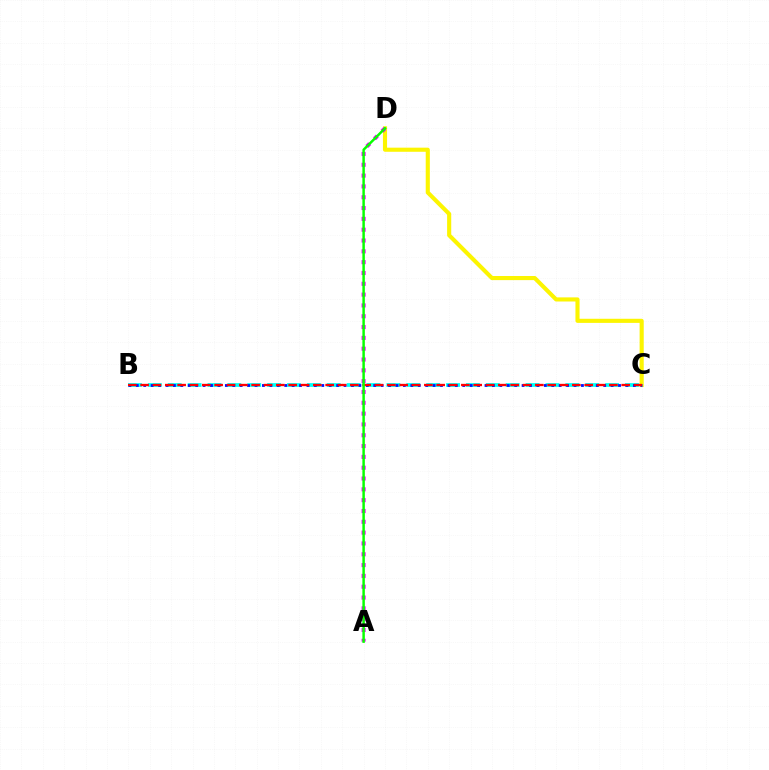{('B', 'C'): [{'color': '#00fff6', 'line_style': 'dashed', 'thickness': 2.7}, {'color': '#0010ff', 'line_style': 'dotted', 'thickness': 2.02}, {'color': '#ff0000', 'line_style': 'dashed', 'thickness': 1.68}], ('C', 'D'): [{'color': '#fcf500', 'line_style': 'solid', 'thickness': 2.96}], ('A', 'D'): [{'color': '#ee00ff', 'line_style': 'dotted', 'thickness': 2.94}, {'color': '#08ff00', 'line_style': 'solid', 'thickness': 1.78}]}